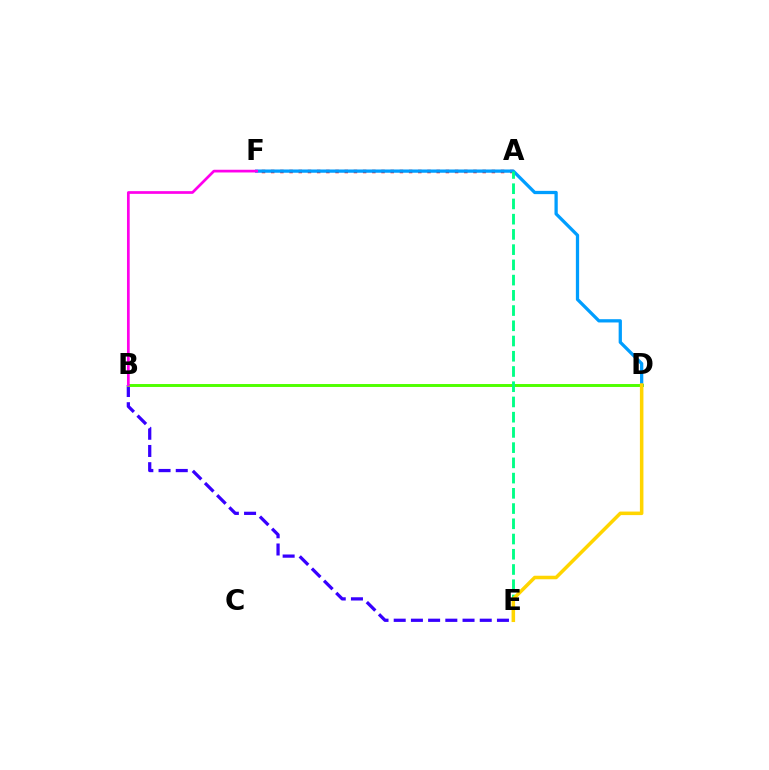{('B', 'E'): [{'color': '#3700ff', 'line_style': 'dashed', 'thickness': 2.34}], ('B', 'D'): [{'color': '#4fff00', 'line_style': 'solid', 'thickness': 2.12}], ('A', 'F'): [{'color': '#ff0000', 'line_style': 'dotted', 'thickness': 2.5}], ('D', 'F'): [{'color': '#009eff', 'line_style': 'solid', 'thickness': 2.35}], ('B', 'F'): [{'color': '#ff00ed', 'line_style': 'solid', 'thickness': 1.95}], ('A', 'E'): [{'color': '#00ff86', 'line_style': 'dashed', 'thickness': 2.07}], ('D', 'E'): [{'color': '#ffd500', 'line_style': 'solid', 'thickness': 2.54}]}